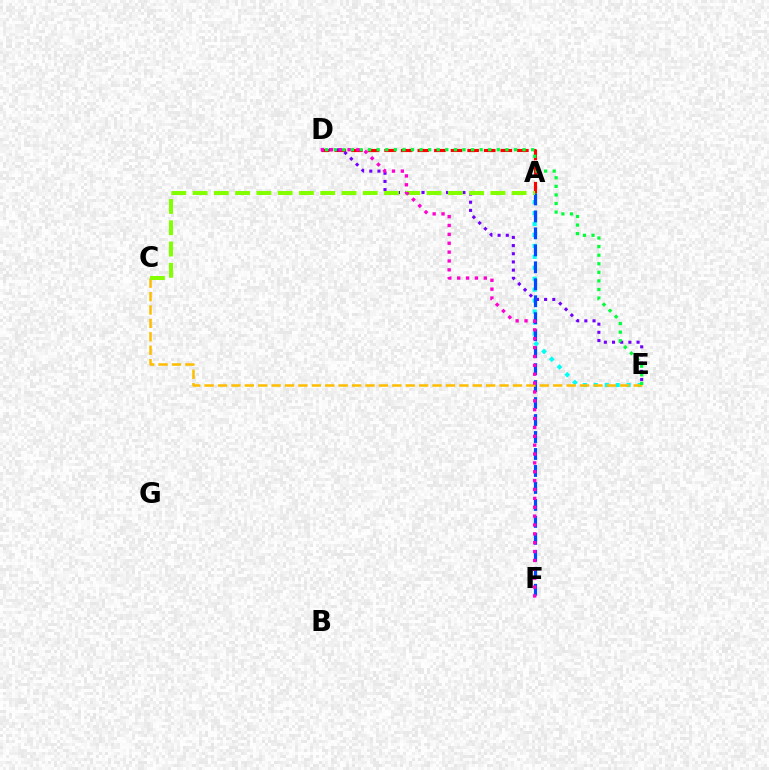{('A', 'E'): [{'color': '#00fff6', 'line_style': 'dotted', 'thickness': 2.97}], ('A', 'D'): [{'color': '#ff0000', 'line_style': 'dashed', 'thickness': 2.26}], ('D', 'E'): [{'color': '#7200ff', 'line_style': 'dotted', 'thickness': 2.22}, {'color': '#00ff39', 'line_style': 'dotted', 'thickness': 2.33}], ('A', 'F'): [{'color': '#004bff', 'line_style': 'dashed', 'thickness': 2.31}], ('C', 'E'): [{'color': '#ffbd00', 'line_style': 'dashed', 'thickness': 1.82}], ('A', 'C'): [{'color': '#84ff00', 'line_style': 'dashed', 'thickness': 2.89}], ('D', 'F'): [{'color': '#ff00cf', 'line_style': 'dotted', 'thickness': 2.41}]}